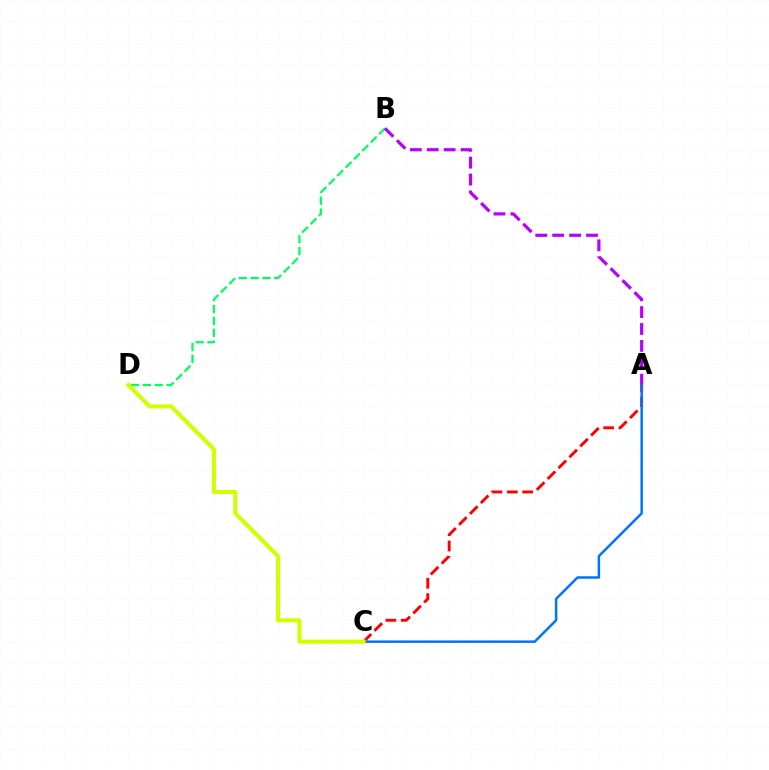{('B', 'D'): [{'color': '#00ff5c', 'line_style': 'dashed', 'thickness': 1.61}], ('A', 'C'): [{'color': '#ff0000', 'line_style': 'dashed', 'thickness': 2.09}, {'color': '#0074ff', 'line_style': 'solid', 'thickness': 1.8}], ('A', 'B'): [{'color': '#b900ff', 'line_style': 'dashed', 'thickness': 2.3}], ('C', 'D'): [{'color': '#d1ff00', 'line_style': 'solid', 'thickness': 2.92}]}